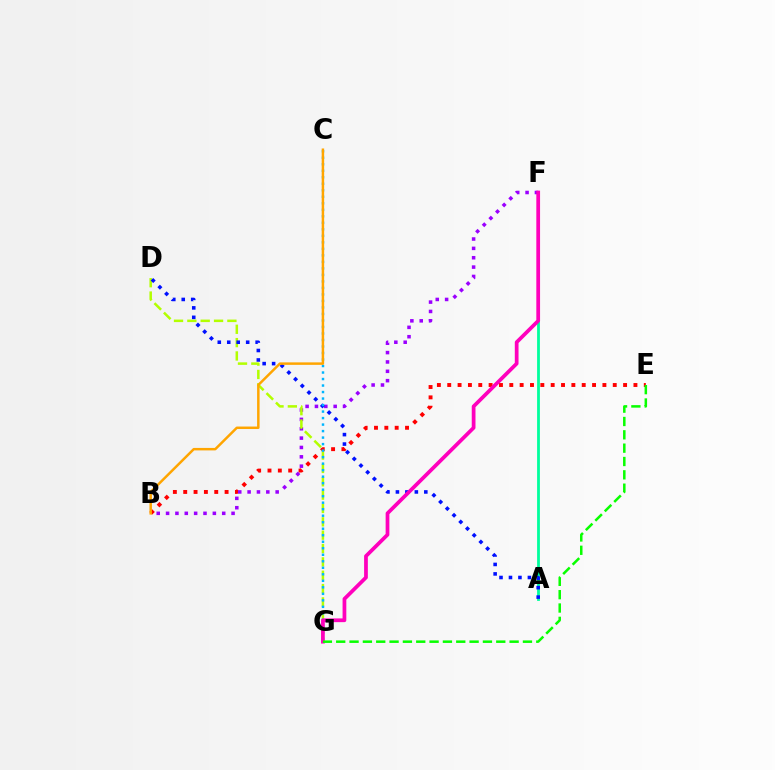{('B', 'E'): [{'color': '#ff0000', 'line_style': 'dotted', 'thickness': 2.81}], ('B', 'F'): [{'color': '#9b00ff', 'line_style': 'dotted', 'thickness': 2.54}], ('D', 'G'): [{'color': '#b3ff00', 'line_style': 'dashed', 'thickness': 1.81}], ('A', 'F'): [{'color': '#00ff9d', 'line_style': 'solid', 'thickness': 2.02}], ('A', 'D'): [{'color': '#0010ff', 'line_style': 'dotted', 'thickness': 2.57}], ('C', 'G'): [{'color': '#00b5ff', 'line_style': 'dotted', 'thickness': 1.77}], ('F', 'G'): [{'color': '#ff00bd', 'line_style': 'solid', 'thickness': 2.69}], ('B', 'C'): [{'color': '#ffa500', 'line_style': 'solid', 'thickness': 1.79}], ('E', 'G'): [{'color': '#08ff00', 'line_style': 'dashed', 'thickness': 1.81}]}